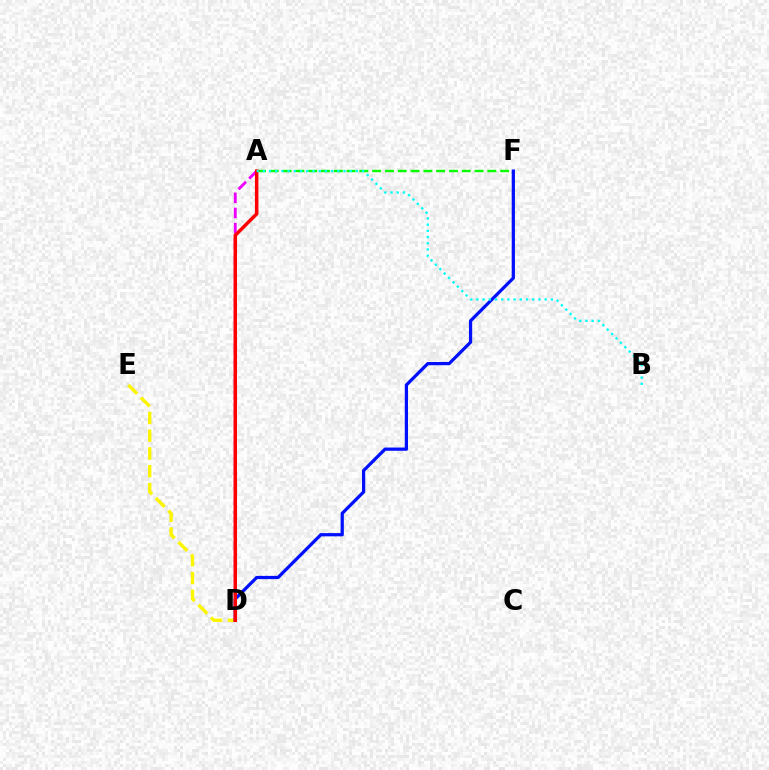{('D', 'E'): [{'color': '#fcf500', 'line_style': 'dashed', 'thickness': 2.42}], ('A', 'F'): [{'color': '#08ff00', 'line_style': 'dashed', 'thickness': 1.74}], ('D', 'F'): [{'color': '#0010ff', 'line_style': 'solid', 'thickness': 2.33}], ('A', 'D'): [{'color': '#ee00ff', 'line_style': 'dashed', 'thickness': 2.06}, {'color': '#ff0000', 'line_style': 'solid', 'thickness': 2.51}], ('A', 'B'): [{'color': '#00fff6', 'line_style': 'dotted', 'thickness': 1.69}]}